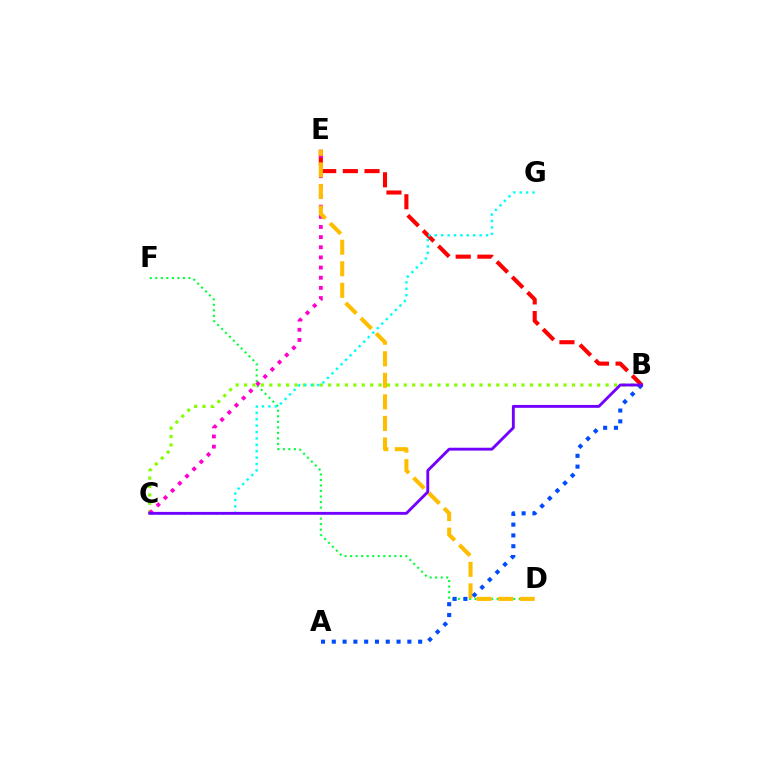{('B', 'C'): [{'color': '#84ff00', 'line_style': 'dotted', 'thickness': 2.28}, {'color': '#7200ff', 'line_style': 'solid', 'thickness': 2.07}], ('B', 'E'): [{'color': '#ff0000', 'line_style': 'dashed', 'thickness': 2.94}], ('D', 'F'): [{'color': '#00ff39', 'line_style': 'dotted', 'thickness': 1.5}], ('C', 'E'): [{'color': '#ff00cf', 'line_style': 'dotted', 'thickness': 2.76}], ('D', 'E'): [{'color': '#ffbd00', 'line_style': 'dashed', 'thickness': 2.93}], ('C', 'G'): [{'color': '#00fff6', 'line_style': 'dotted', 'thickness': 1.74}], ('A', 'B'): [{'color': '#004bff', 'line_style': 'dotted', 'thickness': 2.93}]}